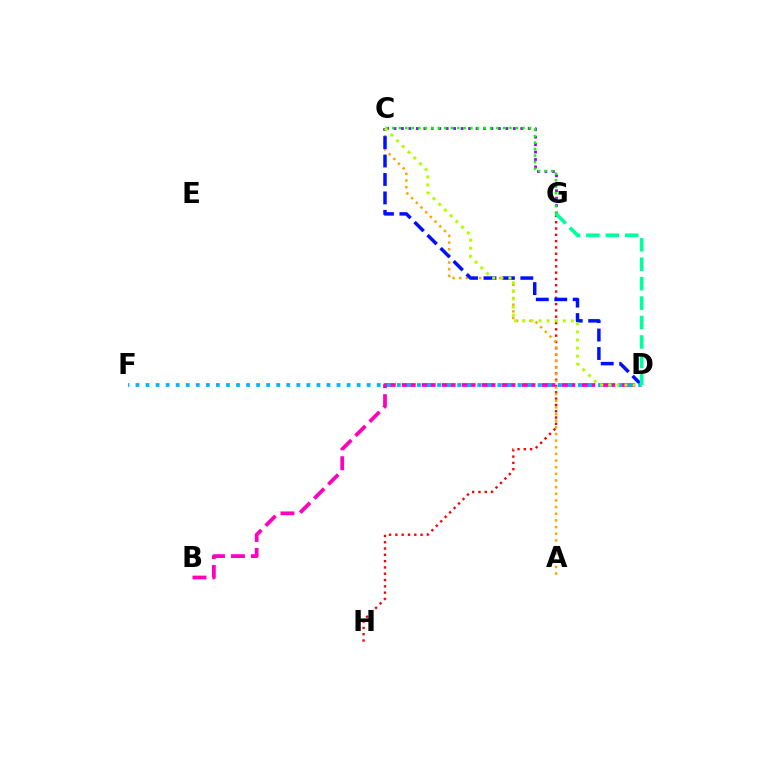{('C', 'G'): [{'color': '#9b00ff', 'line_style': 'dotted', 'thickness': 2.03}, {'color': '#08ff00', 'line_style': 'dotted', 'thickness': 1.77}], ('G', 'H'): [{'color': '#ff0000', 'line_style': 'dotted', 'thickness': 1.71}], ('A', 'C'): [{'color': '#ffa500', 'line_style': 'dotted', 'thickness': 1.81}], ('B', 'D'): [{'color': '#ff00bd', 'line_style': 'dashed', 'thickness': 2.71}], ('C', 'D'): [{'color': '#0010ff', 'line_style': 'dashed', 'thickness': 2.5}, {'color': '#b3ff00', 'line_style': 'dotted', 'thickness': 2.2}], ('D', 'F'): [{'color': '#00b5ff', 'line_style': 'dotted', 'thickness': 2.73}], ('D', 'G'): [{'color': '#00ff9d', 'line_style': 'dashed', 'thickness': 2.64}]}